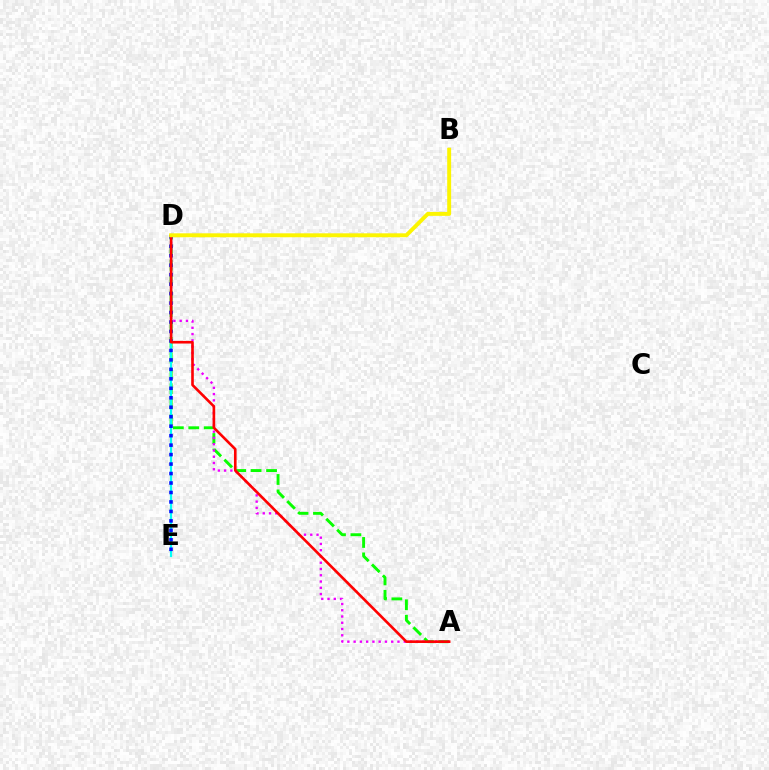{('A', 'D'): [{'color': '#08ff00', 'line_style': 'dashed', 'thickness': 2.1}, {'color': '#ee00ff', 'line_style': 'dotted', 'thickness': 1.7}, {'color': '#ff0000', 'line_style': 'solid', 'thickness': 1.89}], ('D', 'E'): [{'color': '#00fff6', 'line_style': 'solid', 'thickness': 1.58}, {'color': '#0010ff', 'line_style': 'dotted', 'thickness': 2.57}], ('B', 'D'): [{'color': '#fcf500', 'line_style': 'solid', 'thickness': 2.83}]}